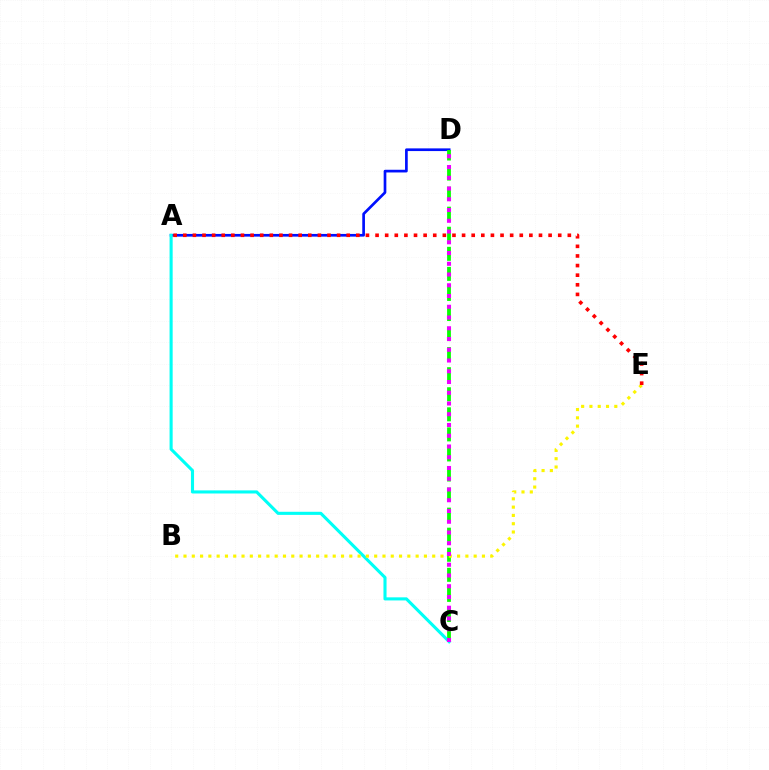{('A', 'D'): [{'color': '#0010ff', 'line_style': 'solid', 'thickness': 1.94}], ('C', 'D'): [{'color': '#08ff00', 'line_style': 'dashed', 'thickness': 2.73}, {'color': '#ee00ff', 'line_style': 'dotted', 'thickness': 2.92}], ('A', 'C'): [{'color': '#00fff6', 'line_style': 'solid', 'thickness': 2.23}], ('B', 'E'): [{'color': '#fcf500', 'line_style': 'dotted', 'thickness': 2.25}], ('A', 'E'): [{'color': '#ff0000', 'line_style': 'dotted', 'thickness': 2.61}]}